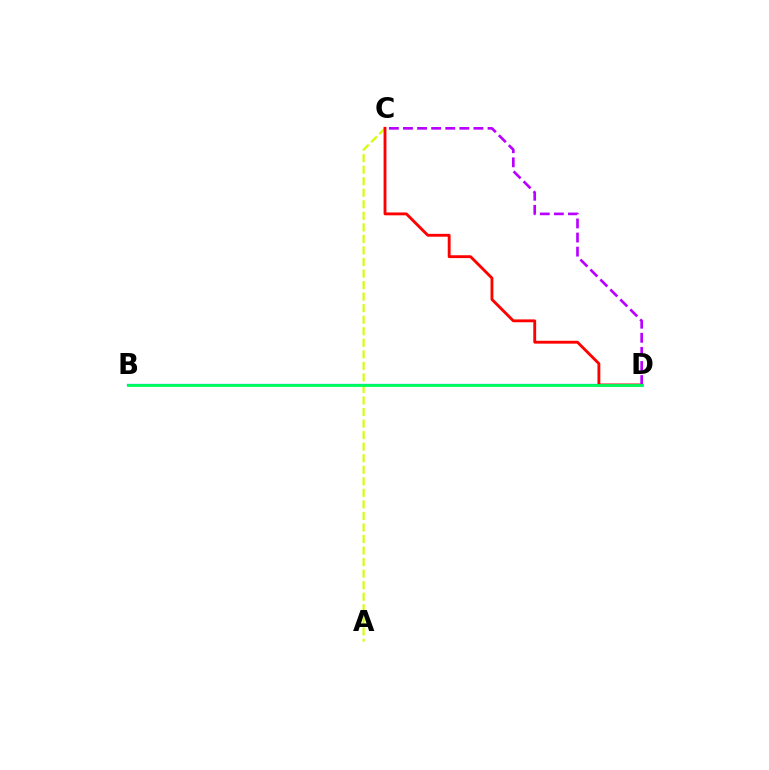{('B', 'D'): [{'color': '#0074ff', 'line_style': 'solid', 'thickness': 1.61}, {'color': '#00ff5c', 'line_style': 'solid', 'thickness': 2.05}], ('A', 'C'): [{'color': '#d1ff00', 'line_style': 'dashed', 'thickness': 1.57}], ('C', 'D'): [{'color': '#ff0000', 'line_style': 'solid', 'thickness': 2.05}, {'color': '#b900ff', 'line_style': 'dashed', 'thickness': 1.91}]}